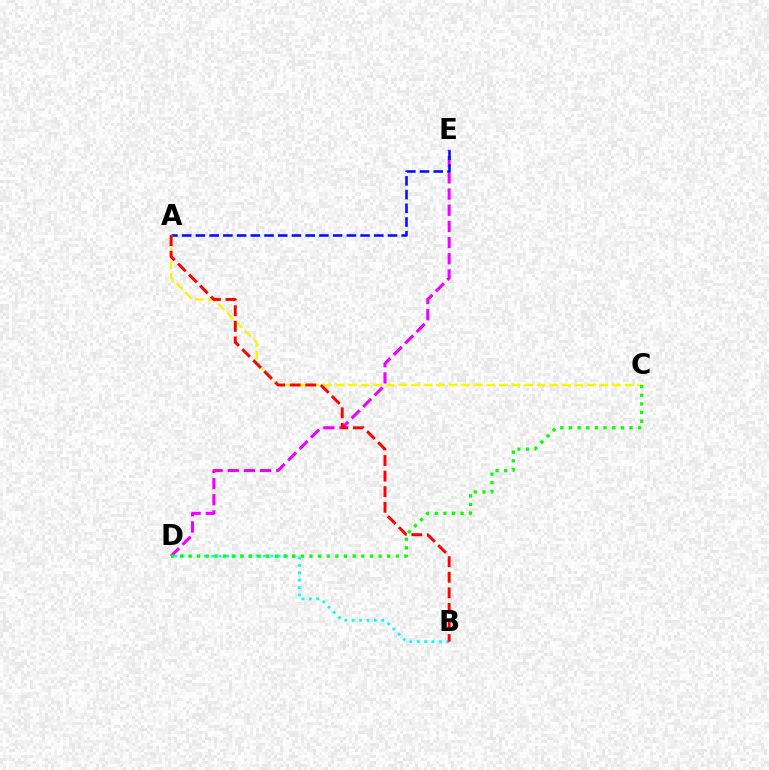{('B', 'D'): [{'color': '#00fff6', 'line_style': 'dotted', 'thickness': 2.01}], ('D', 'E'): [{'color': '#ee00ff', 'line_style': 'dashed', 'thickness': 2.2}], ('A', 'E'): [{'color': '#0010ff', 'line_style': 'dashed', 'thickness': 1.86}], ('A', 'C'): [{'color': '#fcf500', 'line_style': 'dashed', 'thickness': 1.71}], ('A', 'B'): [{'color': '#ff0000', 'line_style': 'dashed', 'thickness': 2.12}], ('C', 'D'): [{'color': '#08ff00', 'line_style': 'dotted', 'thickness': 2.35}]}